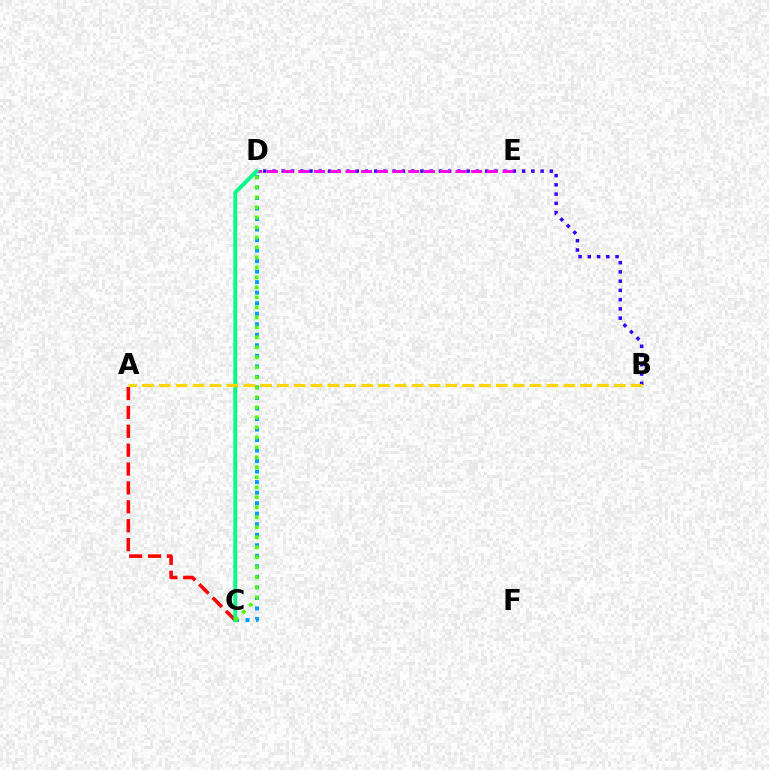{('C', 'D'): [{'color': '#009eff', 'line_style': 'dotted', 'thickness': 2.86}, {'color': '#00ff86', 'line_style': 'solid', 'thickness': 2.8}, {'color': '#4fff00', 'line_style': 'dotted', 'thickness': 2.72}], ('B', 'D'): [{'color': '#3700ff', 'line_style': 'dotted', 'thickness': 2.51}], ('D', 'E'): [{'color': '#ff00ed', 'line_style': 'dashed', 'thickness': 2.13}], ('A', 'C'): [{'color': '#ff0000', 'line_style': 'dashed', 'thickness': 2.56}], ('A', 'B'): [{'color': '#ffd500', 'line_style': 'dashed', 'thickness': 2.29}]}